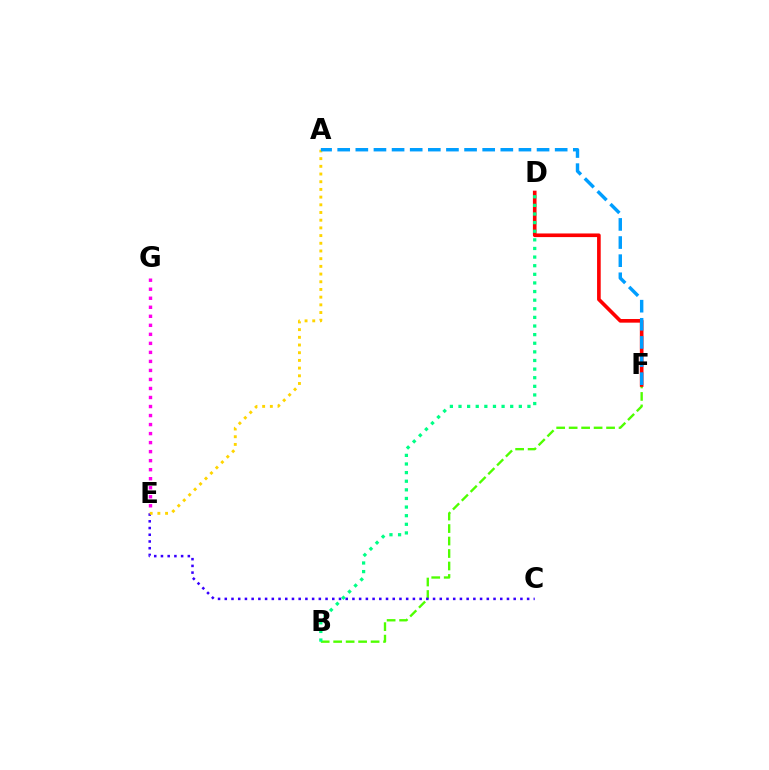{('E', 'G'): [{'color': '#ff00ed', 'line_style': 'dotted', 'thickness': 2.45}], ('B', 'F'): [{'color': '#4fff00', 'line_style': 'dashed', 'thickness': 1.69}], ('C', 'E'): [{'color': '#3700ff', 'line_style': 'dotted', 'thickness': 1.83}], ('A', 'E'): [{'color': '#ffd500', 'line_style': 'dotted', 'thickness': 2.09}], ('D', 'F'): [{'color': '#ff0000', 'line_style': 'solid', 'thickness': 2.62}], ('B', 'D'): [{'color': '#00ff86', 'line_style': 'dotted', 'thickness': 2.34}], ('A', 'F'): [{'color': '#009eff', 'line_style': 'dashed', 'thickness': 2.46}]}